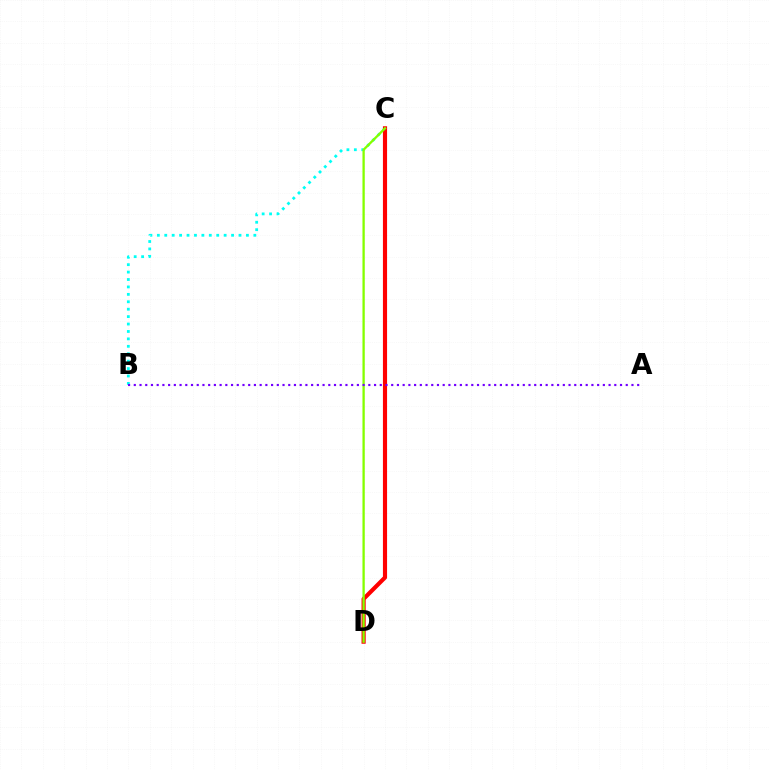{('B', 'C'): [{'color': '#00fff6', 'line_style': 'dotted', 'thickness': 2.02}], ('C', 'D'): [{'color': '#ff0000', 'line_style': 'solid', 'thickness': 2.98}, {'color': '#84ff00', 'line_style': 'solid', 'thickness': 1.66}], ('A', 'B'): [{'color': '#7200ff', 'line_style': 'dotted', 'thickness': 1.55}]}